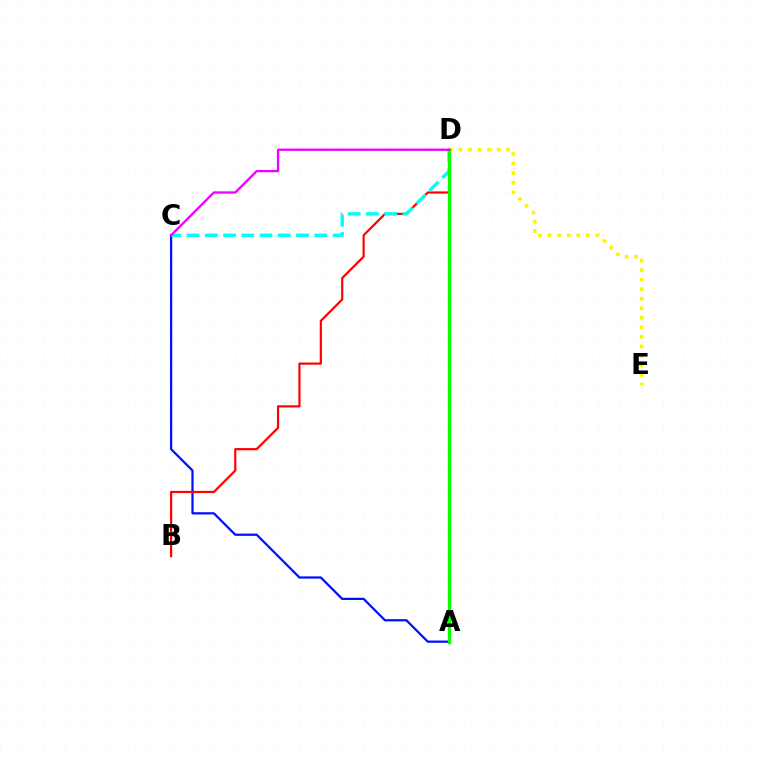{('A', 'C'): [{'color': '#0010ff', 'line_style': 'solid', 'thickness': 1.62}], ('B', 'D'): [{'color': '#ff0000', 'line_style': 'solid', 'thickness': 1.58}], ('D', 'E'): [{'color': '#fcf500', 'line_style': 'dotted', 'thickness': 2.59}], ('C', 'D'): [{'color': '#00fff6', 'line_style': 'dashed', 'thickness': 2.48}, {'color': '#ee00ff', 'line_style': 'solid', 'thickness': 1.66}], ('A', 'D'): [{'color': '#08ff00', 'line_style': 'solid', 'thickness': 2.4}]}